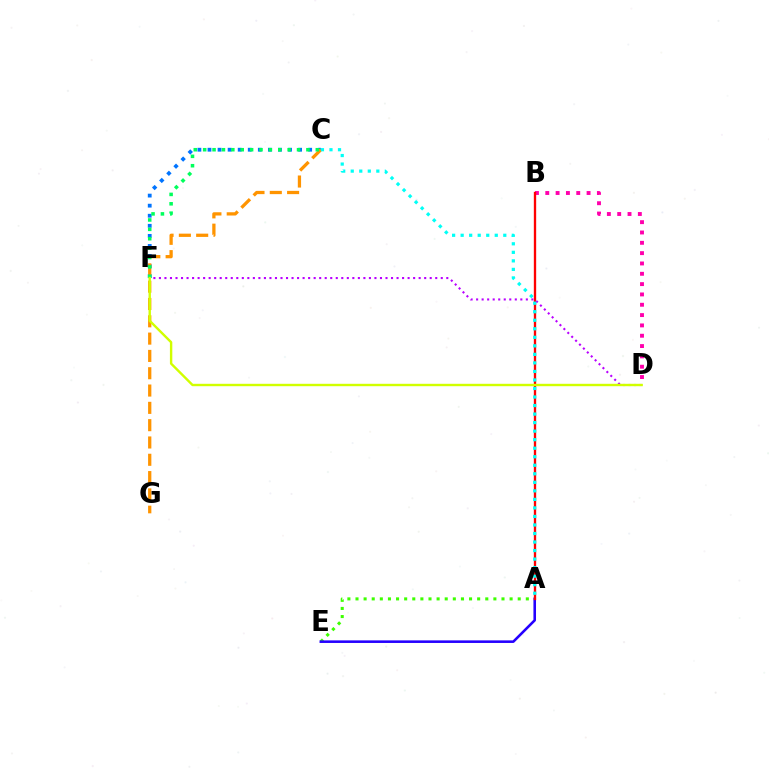{('B', 'D'): [{'color': '#ff00ac', 'line_style': 'dotted', 'thickness': 2.81}], ('C', 'F'): [{'color': '#0074ff', 'line_style': 'dotted', 'thickness': 2.74}, {'color': '#00ff5c', 'line_style': 'dotted', 'thickness': 2.55}], ('A', 'E'): [{'color': '#3dff00', 'line_style': 'dotted', 'thickness': 2.2}, {'color': '#2500ff', 'line_style': 'solid', 'thickness': 1.86}], ('A', 'B'): [{'color': '#ff0000', 'line_style': 'solid', 'thickness': 1.68}], ('C', 'G'): [{'color': '#ff9400', 'line_style': 'dashed', 'thickness': 2.35}], ('D', 'F'): [{'color': '#b900ff', 'line_style': 'dotted', 'thickness': 1.5}, {'color': '#d1ff00', 'line_style': 'solid', 'thickness': 1.72}], ('A', 'C'): [{'color': '#00fff6', 'line_style': 'dotted', 'thickness': 2.32}]}